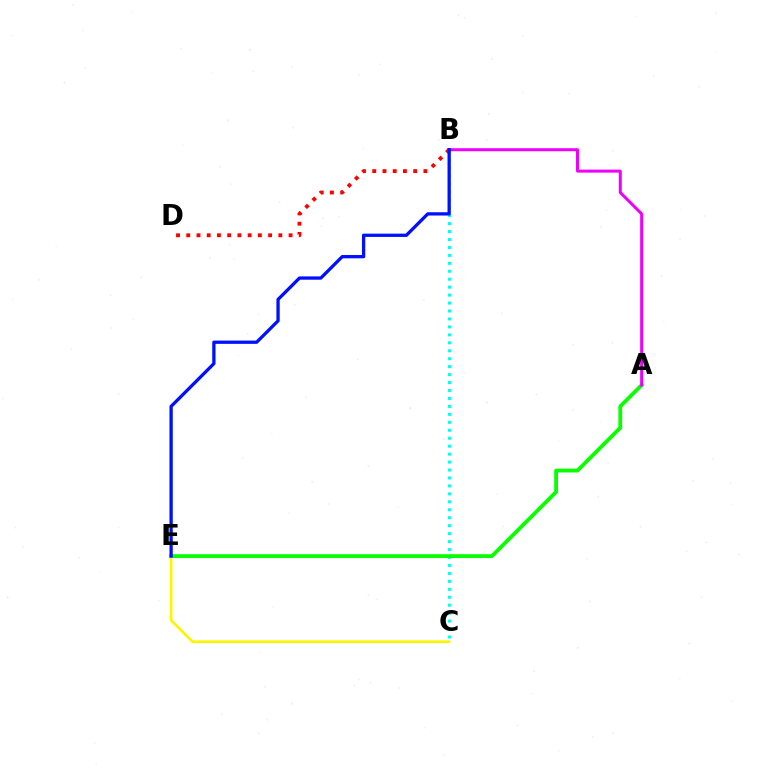{('B', 'C'): [{'color': '#00fff6', 'line_style': 'dotted', 'thickness': 2.16}], ('A', 'E'): [{'color': '#08ff00', 'line_style': 'solid', 'thickness': 2.75}], ('B', 'D'): [{'color': '#ff0000', 'line_style': 'dotted', 'thickness': 2.78}], ('C', 'E'): [{'color': '#fcf500', 'line_style': 'solid', 'thickness': 1.92}], ('A', 'B'): [{'color': '#ee00ff', 'line_style': 'solid', 'thickness': 2.17}], ('B', 'E'): [{'color': '#0010ff', 'line_style': 'solid', 'thickness': 2.37}]}